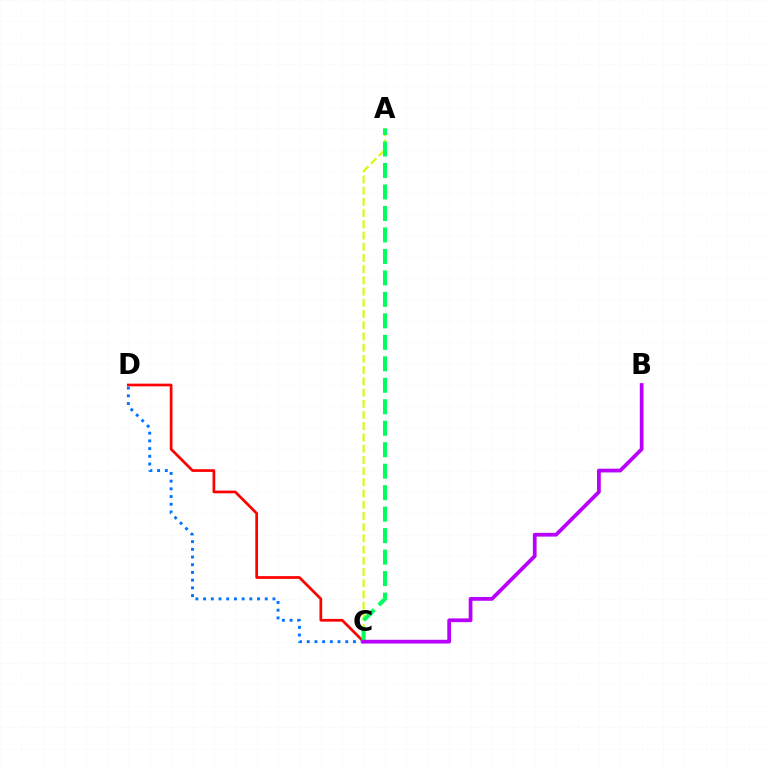{('A', 'C'): [{'color': '#d1ff00', 'line_style': 'dashed', 'thickness': 1.52}, {'color': '#00ff5c', 'line_style': 'dashed', 'thickness': 2.92}], ('C', 'D'): [{'color': '#0074ff', 'line_style': 'dotted', 'thickness': 2.09}, {'color': '#ff0000', 'line_style': 'solid', 'thickness': 1.96}], ('B', 'C'): [{'color': '#b900ff', 'line_style': 'solid', 'thickness': 2.7}]}